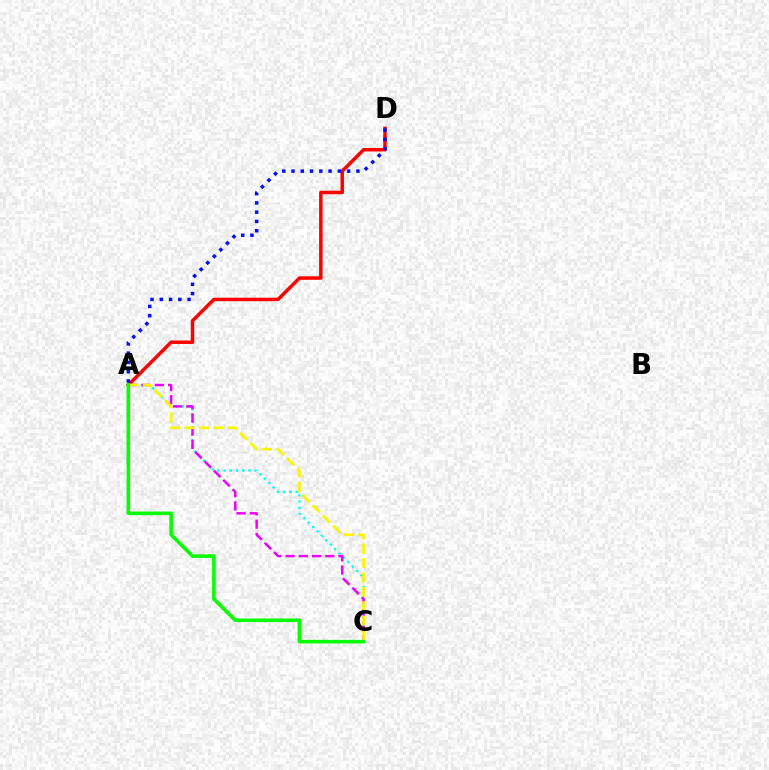{('A', 'C'): [{'color': '#00fff6', 'line_style': 'dotted', 'thickness': 1.69}, {'color': '#ee00ff', 'line_style': 'dashed', 'thickness': 1.79}, {'color': '#fcf500', 'line_style': 'dashed', 'thickness': 1.96}, {'color': '#08ff00', 'line_style': 'solid', 'thickness': 2.6}], ('A', 'D'): [{'color': '#ff0000', 'line_style': 'solid', 'thickness': 2.51}, {'color': '#0010ff', 'line_style': 'dotted', 'thickness': 2.52}]}